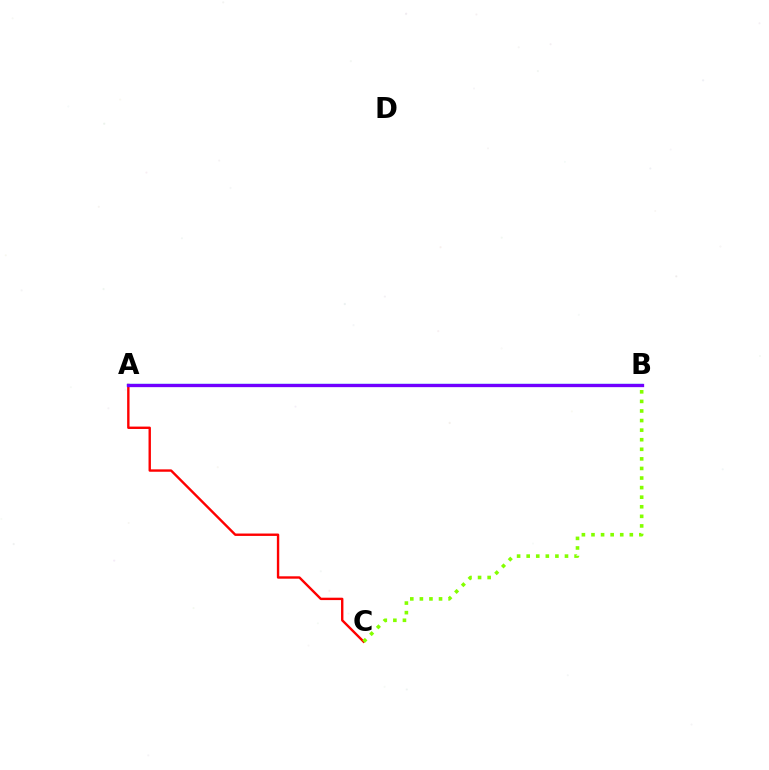{('A', 'C'): [{'color': '#ff0000', 'line_style': 'solid', 'thickness': 1.72}], ('B', 'C'): [{'color': '#84ff00', 'line_style': 'dotted', 'thickness': 2.6}], ('A', 'B'): [{'color': '#00fff6', 'line_style': 'solid', 'thickness': 1.66}, {'color': '#7200ff', 'line_style': 'solid', 'thickness': 2.38}]}